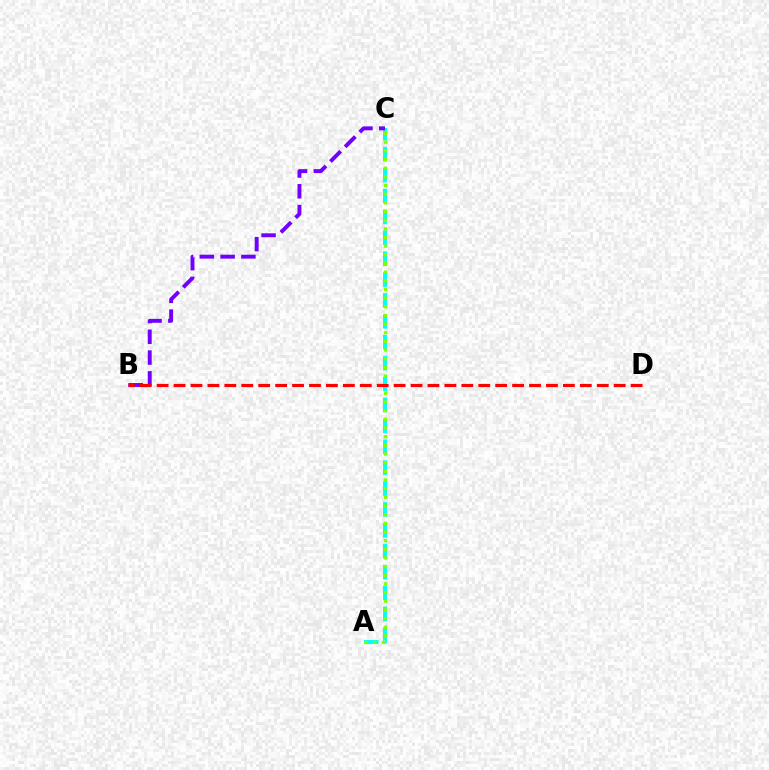{('A', 'C'): [{'color': '#00fff6', 'line_style': 'dashed', 'thickness': 2.84}, {'color': '#84ff00', 'line_style': 'dotted', 'thickness': 2.35}], ('B', 'C'): [{'color': '#7200ff', 'line_style': 'dashed', 'thickness': 2.82}], ('B', 'D'): [{'color': '#ff0000', 'line_style': 'dashed', 'thickness': 2.3}]}